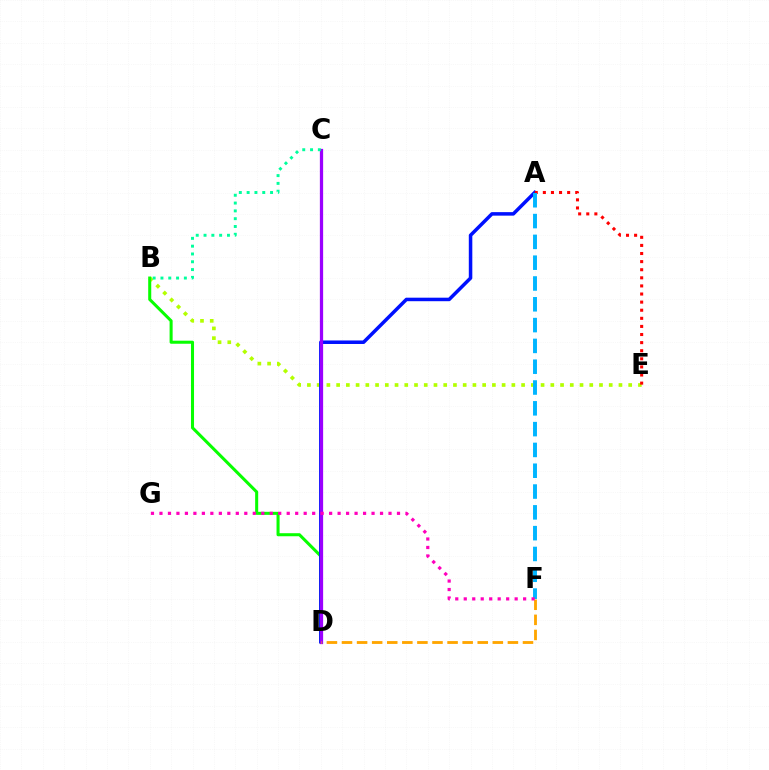{('B', 'E'): [{'color': '#b3ff00', 'line_style': 'dotted', 'thickness': 2.65}], ('B', 'D'): [{'color': '#08ff00', 'line_style': 'solid', 'thickness': 2.19}], ('A', 'D'): [{'color': '#0010ff', 'line_style': 'solid', 'thickness': 2.53}], ('A', 'E'): [{'color': '#ff0000', 'line_style': 'dotted', 'thickness': 2.2}], ('C', 'D'): [{'color': '#9b00ff', 'line_style': 'solid', 'thickness': 2.35}], ('A', 'F'): [{'color': '#00b5ff', 'line_style': 'dashed', 'thickness': 2.83}], ('D', 'F'): [{'color': '#ffa500', 'line_style': 'dashed', 'thickness': 2.05}], ('B', 'C'): [{'color': '#00ff9d', 'line_style': 'dotted', 'thickness': 2.12}], ('F', 'G'): [{'color': '#ff00bd', 'line_style': 'dotted', 'thickness': 2.3}]}